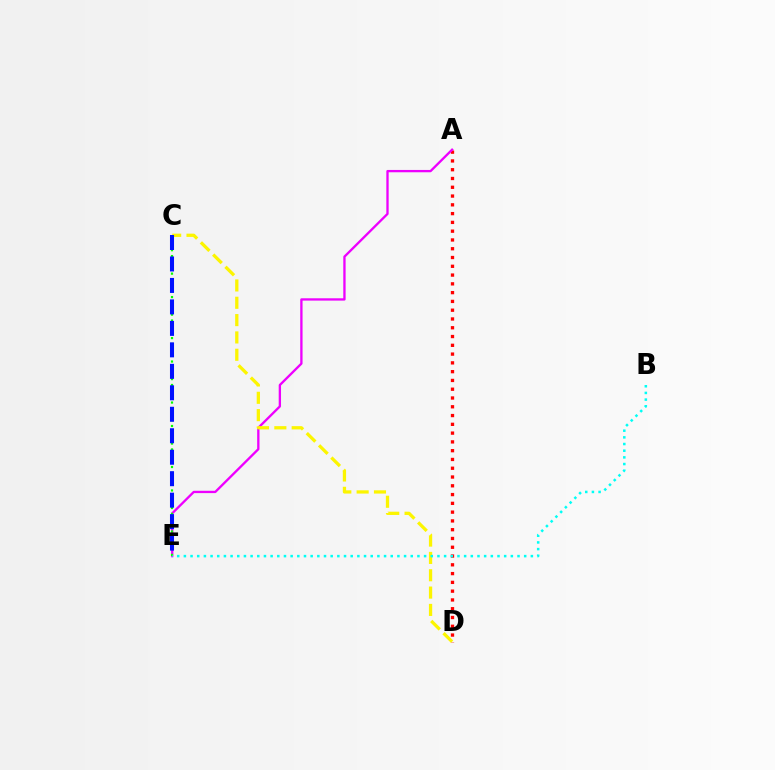{('A', 'D'): [{'color': '#ff0000', 'line_style': 'dotted', 'thickness': 2.39}], ('A', 'E'): [{'color': '#ee00ff', 'line_style': 'solid', 'thickness': 1.67}], ('C', 'E'): [{'color': '#08ff00', 'line_style': 'dotted', 'thickness': 1.59}, {'color': '#0010ff', 'line_style': 'dashed', 'thickness': 2.92}], ('C', 'D'): [{'color': '#fcf500', 'line_style': 'dashed', 'thickness': 2.35}], ('B', 'E'): [{'color': '#00fff6', 'line_style': 'dotted', 'thickness': 1.81}]}